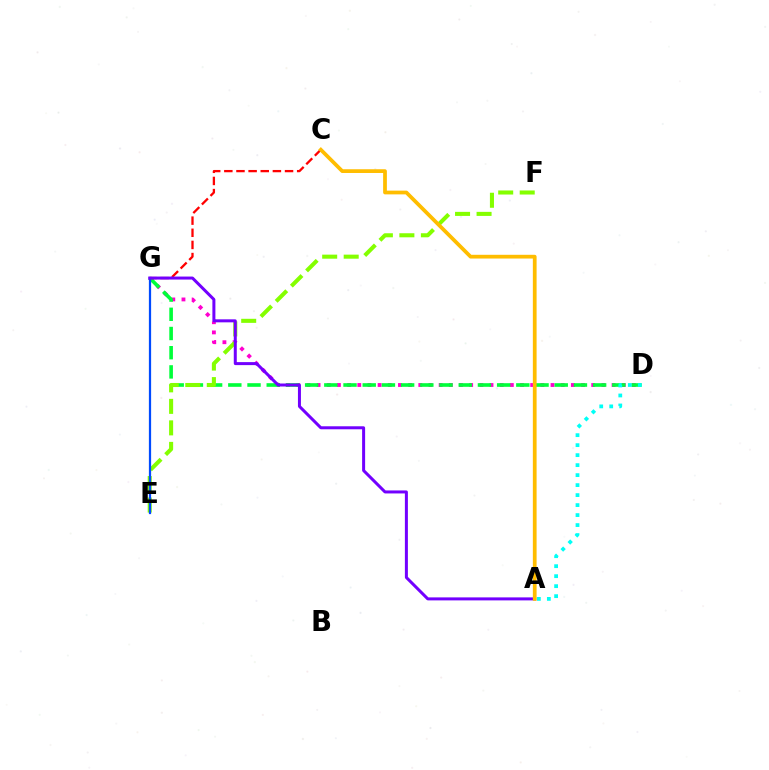{('D', 'G'): [{'color': '#ff00cf', 'line_style': 'dotted', 'thickness': 2.76}, {'color': '#00ff39', 'line_style': 'dashed', 'thickness': 2.61}], ('C', 'G'): [{'color': '#ff0000', 'line_style': 'dashed', 'thickness': 1.65}], ('E', 'F'): [{'color': '#84ff00', 'line_style': 'dashed', 'thickness': 2.92}], ('E', 'G'): [{'color': '#004bff', 'line_style': 'solid', 'thickness': 1.61}], ('A', 'D'): [{'color': '#00fff6', 'line_style': 'dotted', 'thickness': 2.71}], ('A', 'G'): [{'color': '#7200ff', 'line_style': 'solid', 'thickness': 2.16}], ('A', 'C'): [{'color': '#ffbd00', 'line_style': 'solid', 'thickness': 2.7}]}